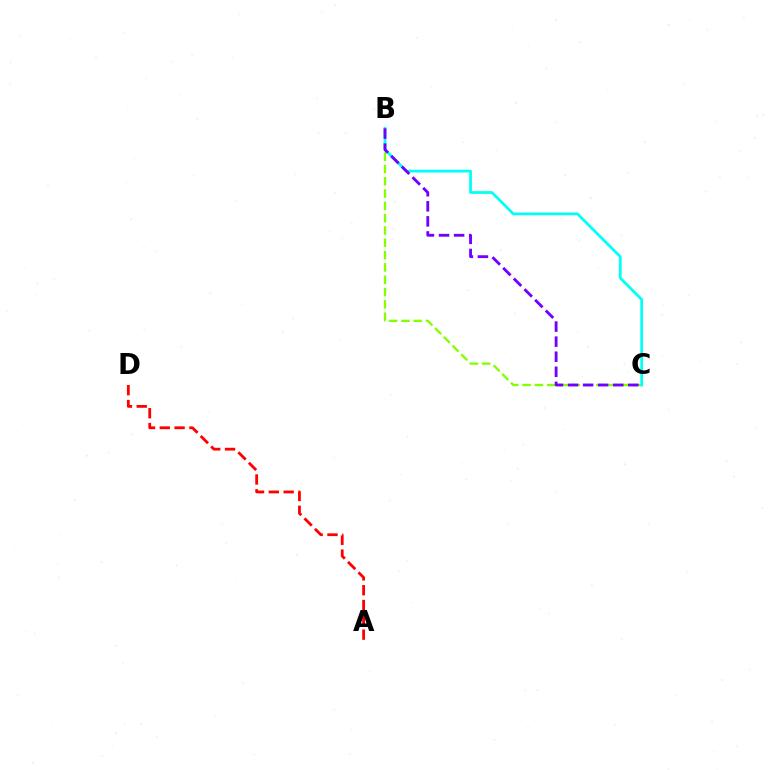{('B', 'C'): [{'color': '#84ff00', 'line_style': 'dashed', 'thickness': 1.67}, {'color': '#00fff6', 'line_style': 'solid', 'thickness': 1.98}, {'color': '#7200ff', 'line_style': 'dashed', 'thickness': 2.05}], ('A', 'D'): [{'color': '#ff0000', 'line_style': 'dashed', 'thickness': 2.01}]}